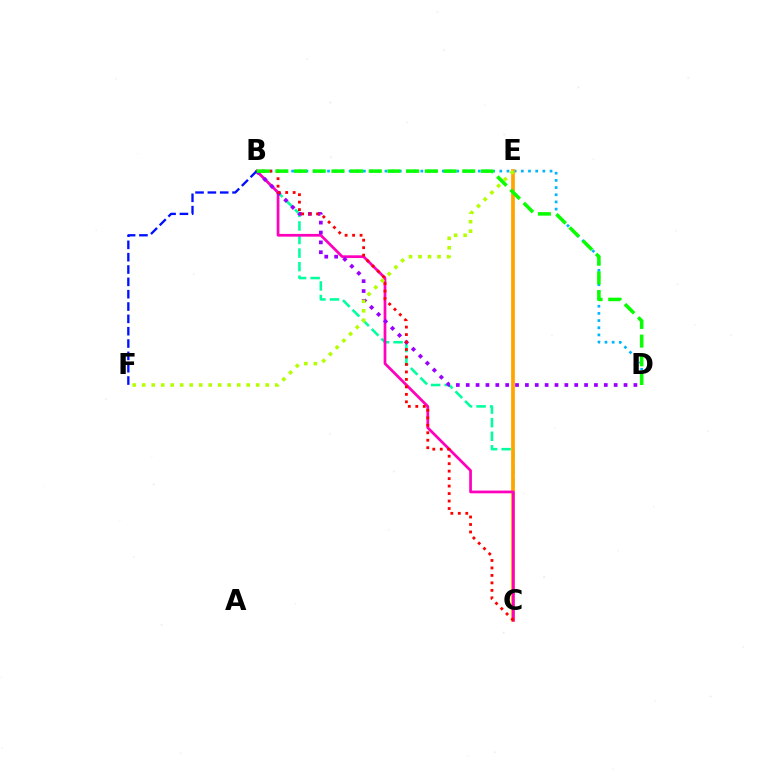{('B', 'D'): [{'color': '#00b5ff', 'line_style': 'dotted', 'thickness': 1.95}, {'color': '#9b00ff', 'line_style': 'dotted', 'thickness': 2.68}, {'color': '#08ff00', 'line_style': 'dashed', 'thickness': 2.54}], ('B', 'C'): [{'color': '#00ff9d', 'line_style': 'dashed', 'thickness': 1.84}, {'color': '#ff00bd', 'line_style': 'solid', 'thickness': 1.97}, {'color': '#ff0000', 'line_style': 'dotted', 'thickness': 2.03}], ('C', 'E'): [{'color': '#ffa500', 'line_style': 'solid', 'thickness': 2.69}], ('B', 'F'): [{'color': '#0010ff', 'line_style': 'dashed', 'thickness': 1.68}], ('E', 'F'): [{'color': '#b3ff00', 'line_style': 'dotted', 'thickness': 2.58}]}